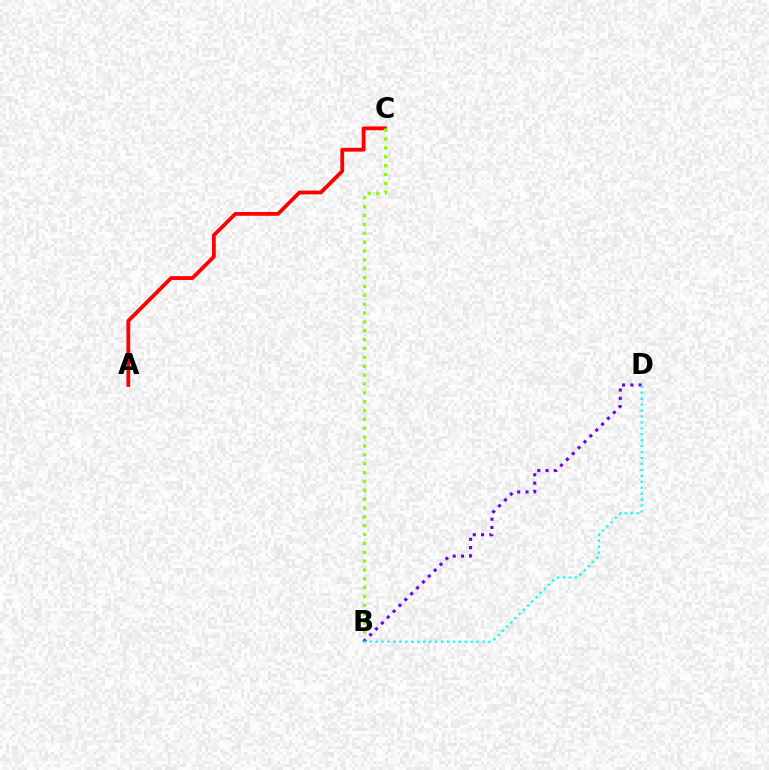{('A', 'C'): [{'color': '#ff0000', 'line_style': 'solid', 'thickness': 2.73}], ('B', 'C'): [{'color': '#84ff00', 'line_style': 'dotted', 'thickness': 2.41}], ('B', 'D'): [{'color': '#7200ff', 'line_style': 'dotted', 'thickness': 2.25}, {'color': '#00fff6', 'line_style': 'dotted', 'thickness': 1.61}]}